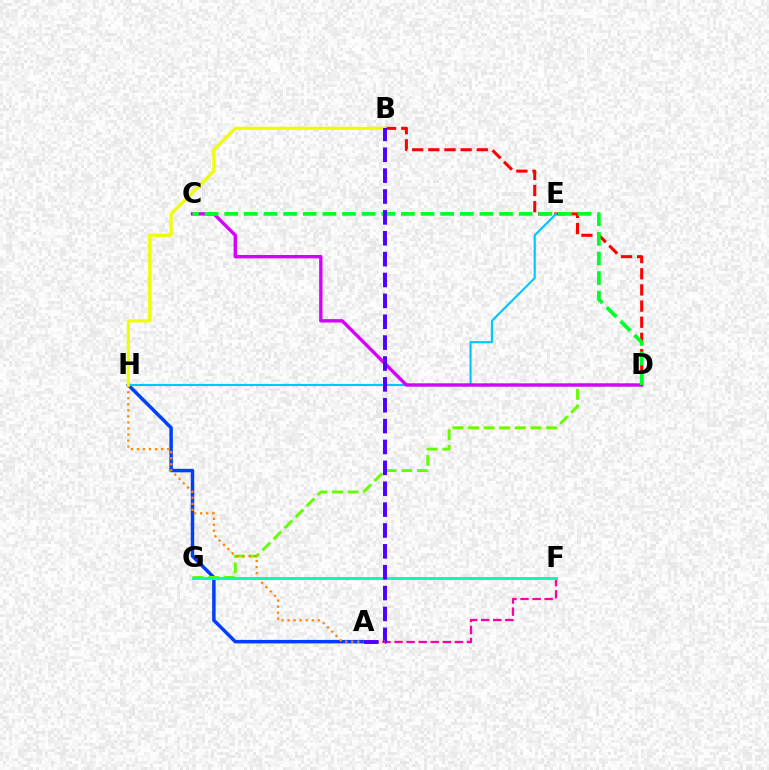{('B', 'D'): [{'color': '#ff0000', 'line_style': 'dashed', 'thickness': 2.19}], ('A', 'H'): [{'color': '#003fff', 'line_style': 'solid', 'thickness': 2.51}, {'color': '#ff8800', 'line_style': 'dotted', 'thickness': 1.64}], ('D', 'G'): [{'color': '#66ff00', 'line_style': 'dashed', 'thickness': 2.12}], ('E', 'H'): [{'color': '#00c7ff', 'line_style': 'solid', 'thickness': 1.53}], ('C', 'D'): [{'color': '#d600ff', 'line_style': 'solid', 'thickness': 2.44}, {'color': '#00ff27', 'line_style': 'dashed', 'thickness': 2.67}], ('B', 'H'): [{'color': '#eeff00', 'line_style': 'solid', 'thickness': 2.26}], ('A', 'F'): [{'color': '#ff00a0', 'line_style': 'dashed', 'thickness': 1.64}], ('F', 'G'): [{'color': '#00ffaf', 'line_style': 'solid', 'thickness': 2.09}], ('A', 'B'): [{'color': '#4f00ff', 'line_style': 'dashed', 'thickness': 2.84}]}